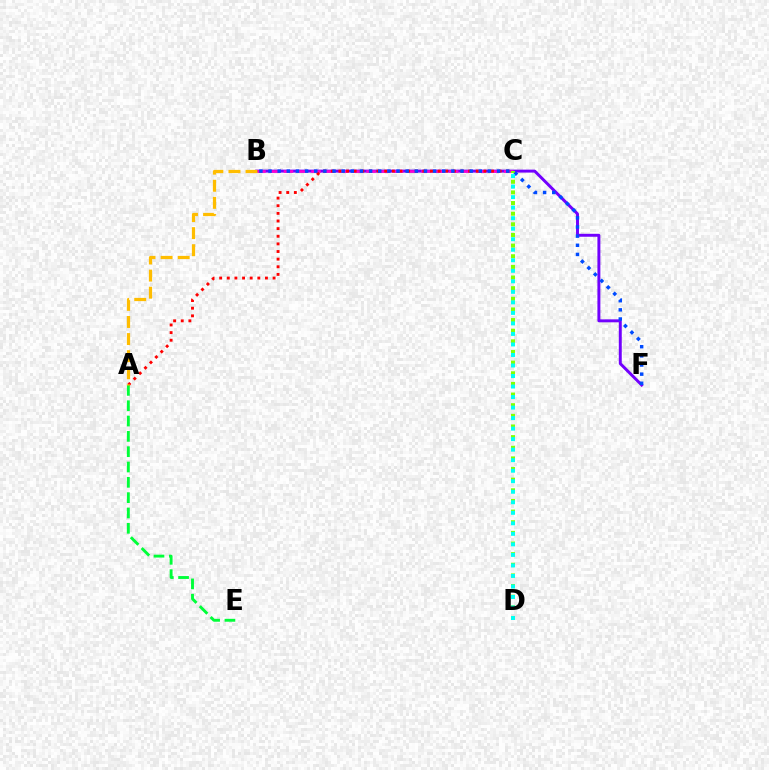{('B', 'F'): [{'color': '#7200ff', 'line_style': 'solid', 'thickness': 2.13}, {'color': '#004bff', 'line_style': 'dotted', 'thickness': 2.48}], ('B', 'C'): [{'color': '#ff00cf', 'line_style': 'dashed', 'thickness': 1.87}], ('C', 'D'): [{'color': '#84ff00', 'line_style': 'dotted', 'thickness': 2.89}, {'color': '#00fff6', 'line_style': 'dotted', 'thickness': 2.86}], ('A', 'C'): [{'color': '#ff0000', 'line_style': 'dotted', 'thickness': 2.07}], ('A', 'E'): [{'color': '#00ff39', 'line_style': 'dashed', 'thickness': 2.08}], ('A', 'B'): [{'color': '#ffbd00', 'line_style': 'dashed', 'thickness': 2.32}]}